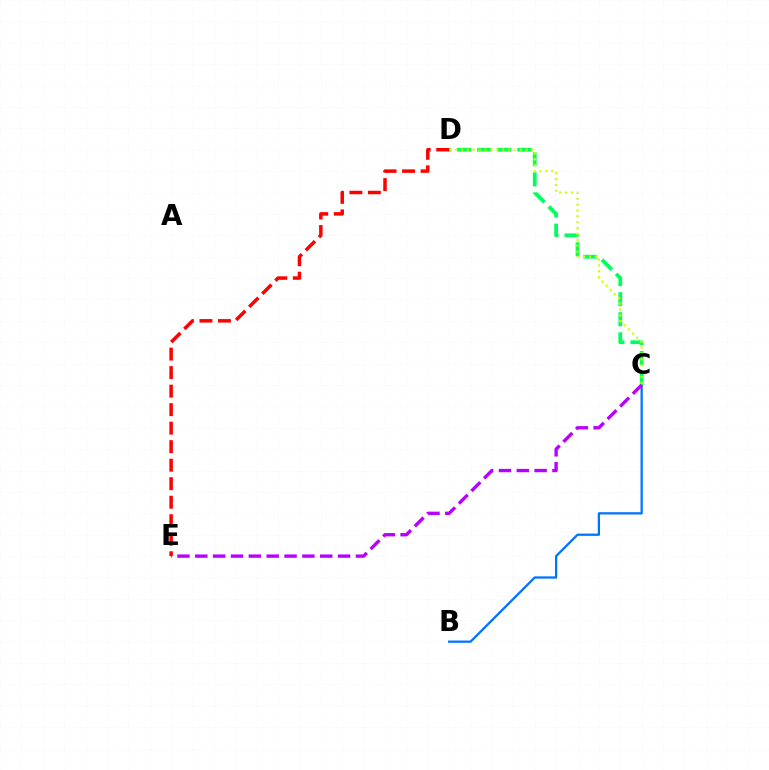{('B', 'C'): [{'color': '#0074ff', 'line_style': 'solid', 'thickness': 1.64}], ('C', 'D'): [{'color': '#00ff5c', 'line_style': 'dashed', 'thickness': 2.72}, {'color': '#d1ff00', 'line_style': 'dotted', 'thickness': 1.6}], ('D', 'E'): [{'color': '#ff0000', 'line_style': 'dashed', 'thickness': 2.52}], ('C', 'E'): [{'color': '#b900ff', 'line_style': 'dashed', 'thickness': 2.42}]}